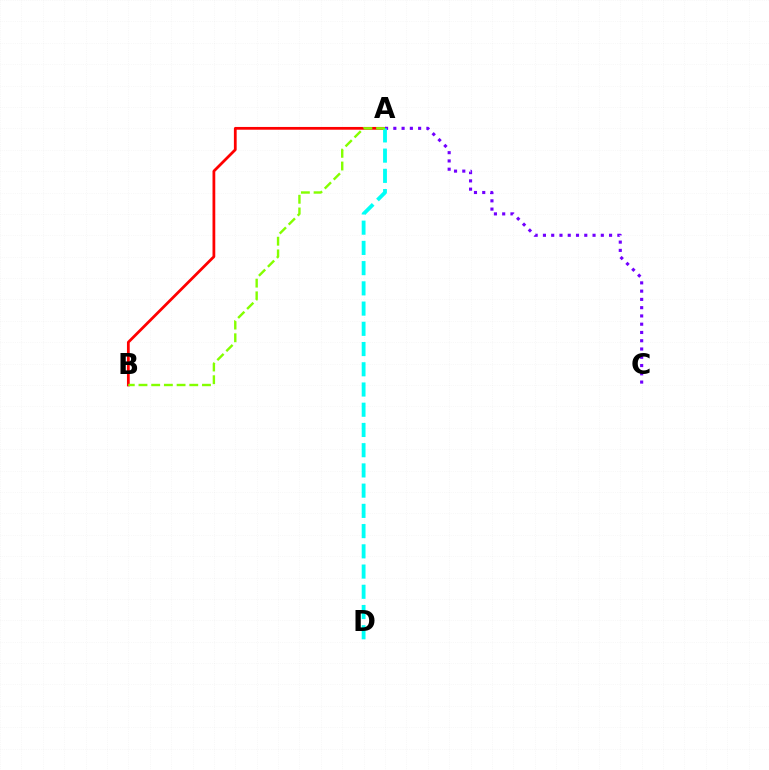{('A', 'B'): [{'color': '#ff0000', 'line_style': 'solid', 'thickness': 1.99}, {'color': '#84ff00', 'line_style': 'dashed', 'thickness': 1.73}], ('A', 'C'): [{'color': '#7200ff', 'line_style': 'dotted', 'thickness': 2.25}], ('A', 'D'): [{'color': '#00fff6', 'line_style': 'dashed', 'thickness': 2.75}]}